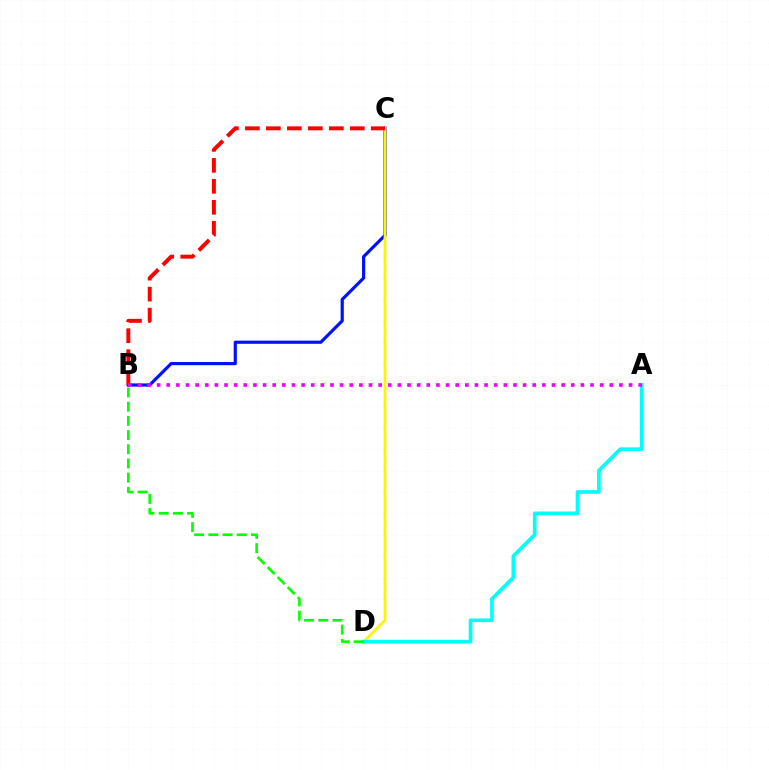{('B', 'C'): [{'color': '#0010ff', 'line_style': 'solid', 'thickness': 2.28}, {'color': '#ff0000', 'line_style': 'dashed', 'thickness': 2.85}], ('C', 'D'): [{'color': '#fcf500', 'line_style': 'solid', 'thickness': 1.96}], ('A', 'D'): [{'color': '#00fff6', 'line_style': 'solid', 'thickness': 2.64}], ('A', 'B'): [{'color': '#ee00ff', 'line_style': 'dotted', 'thickness': 2.62}], ('B', 'D'): [{'color': '#08ff00', 'line_style': 'dashed', 'thickness': 1.93}]}